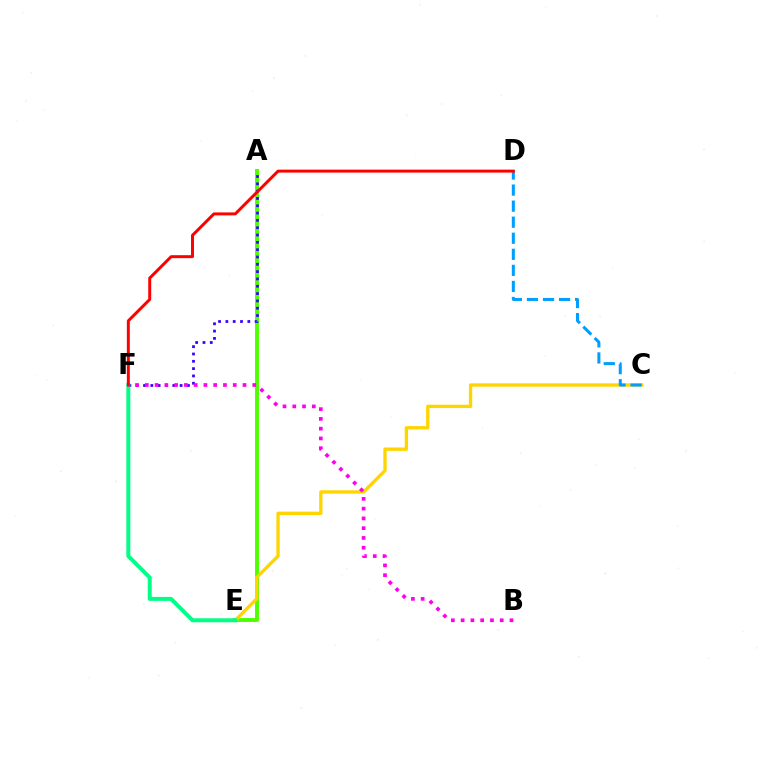{('A', 'E'): [{'color': '#4fff00', 'line_style': 'solid', 'thickness': 2.83}], ('A', 'F'): [{'color': '#3700ff', 'line_style': 'dotted', 'thickness': 1.99}], ('C', 'E'): [{'color': '#ffd500', 'line_style': 'solid', 'thickness': 2.4}], ('E', 'F'): [{'color': '#00ff86', 'line_style': 'solid', 'thickness': 2.85}], ('C', 'D'): [{'color': '#009eff', 'line_style': 'dashed', 'thickness': 2.18}], ('B', 'F'): [{'color': '#ff00ed', 'line_style': 'dotted', 'thickness': 2.65}], ('D', 'F'): [{'color': '#ff0000', 'line_style': 'solid', 'thickness': 2.14}]}